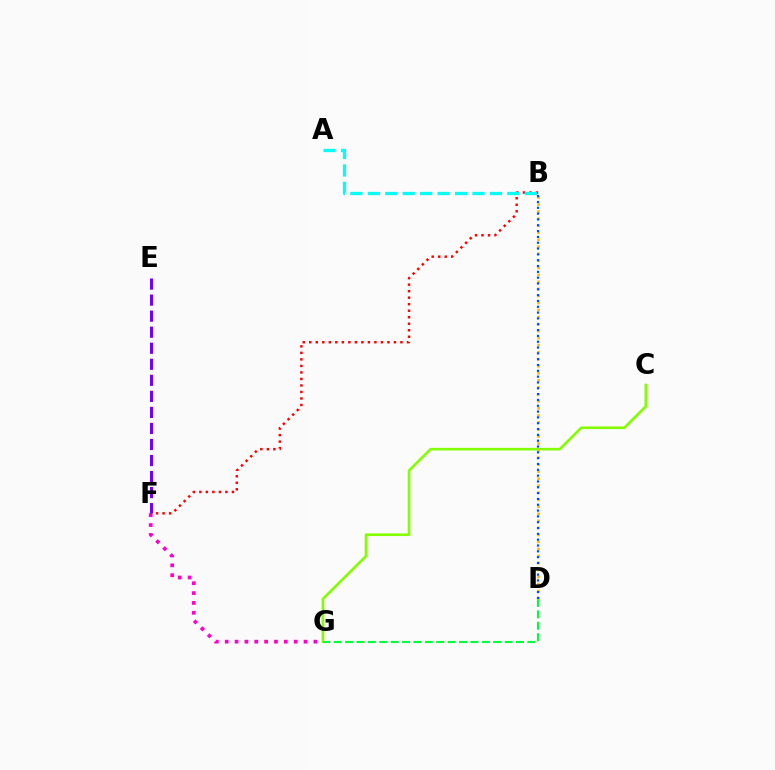{('C', 'G'): [{'color': '#84ff00', 'line_style': 'solid', 'thickness': 1.89}], ('F', 'G'): [{'color': '#ff00cf', 'line_style': 'dotted', 'thickness': 2.68}], ('D', 'G'): [{'color': '#00ff39', 'line_style': 'dashed', 'thickness': 1.55}], ('B', 'F'): [{'color': '#ff0000', 'line_style': 'dotted', 'thickness': 1.77}], ('A', 'B'): [{'color': '#00fff6', 'line_style': 'dashed', 'thickness': 2.37}], ('E', 'F'): [{'color': '#7200ff', 'line_style': 'dashed', 'thickness': 2.18}], ('B', 'D'): [{'color': '#ffbd00', 'line_style': 'dotted', 'thickness': 1.91}, {'color': '#004bff', 'line_style': 'dotted', 'thickness': 1.58}]}